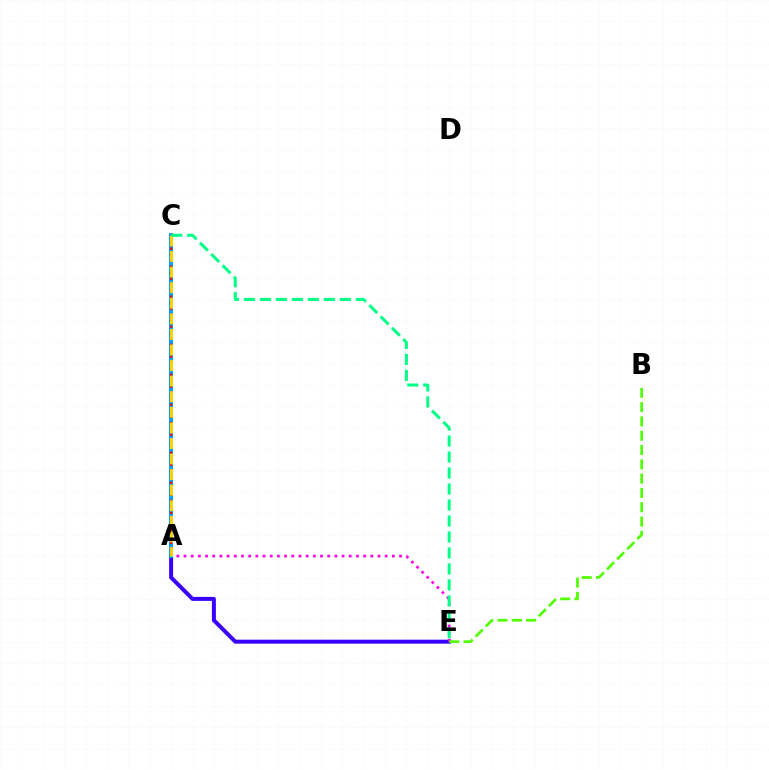{('A', 'E'): [{'color': '#3700ff', 'line_style': 'solid', 'thickness': 2.86}, {'color': '#ff00ed', 'line_style': 'dotted', 'thickness': 1.95}], ('A', 'C'): [{'color': '#009eff', 'line_style': 'solid', 'thickness': 2.83}, {'color': '#ff0000', 'line_style': 'dotted', 'thickness': 1.63}, {'color': '#ffd500', 'line_style': 'dashed', 'thickness': 2.12}], ('B', 'E'): [{'color': '#4fff00', 'line_style': 'dashed', 'thickness': 1.94}], ('C', 'E'): [{'color': '#00ff86', 'line_style': 'dashed', 'thickness': 2.17}]}